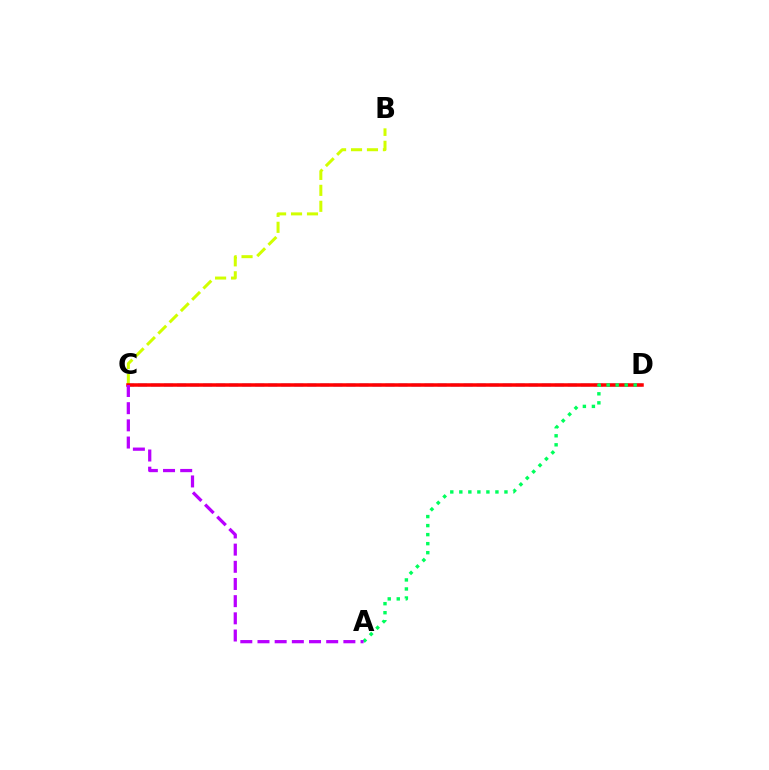{('B', 'C'): [{'color': '#d1ff00', 'line_style': 'dashed', 'thickness': 2.17}], ('C', 'D'): [{'color': '#0074ff', 'line_style': 'dashed', 'thickness': 1.77}, {'color': '#ff0000', 'line_style': 'solid', 'thickness': 2.52}], ('A', 'D'): [{'color': '#00ff5c', 'line_style': 'dotted', 'thickness': 2.45}], ('A', 'C'): [{'color': '#b900ff', 'line_style': 'dashed', 'thickness': 2.33}]}